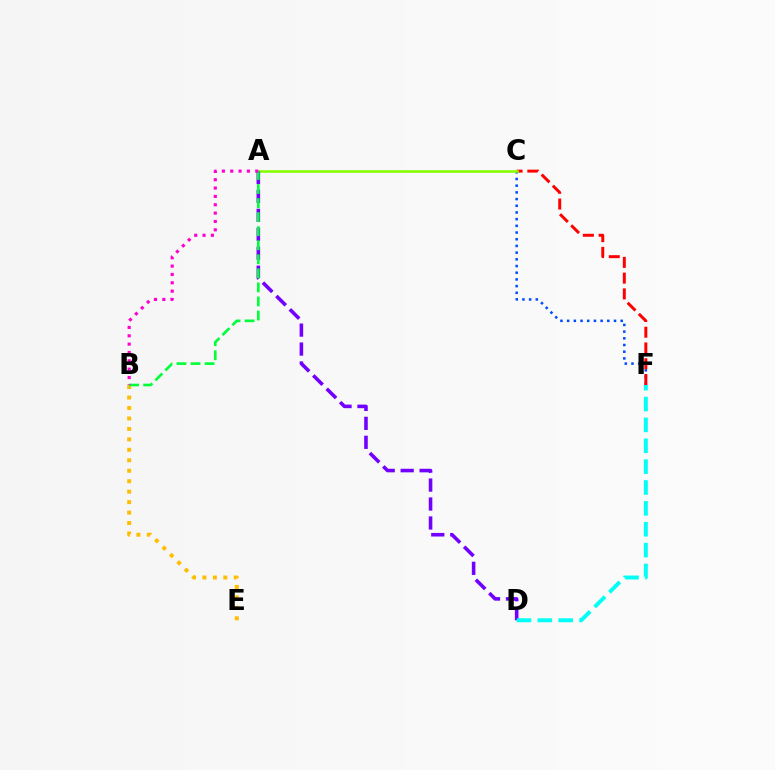{('B', 'E'): [{'color': '#ffbd00', 'line_style': 'dotted', 'thickness': 2.84}], ('C', 'F'): [{'color': '#004bff', 'line_style': 'dotted', 'thickness': 1.82}, {'color': '#ff0000', 'line_style': 'dashed', 'thickness': 2.14}], ('A', 'C'): [{'color': '#84ff00', 'line_style': 'solid', 'thickness': 1.85}], ('A', 'D'): [{'color': '#7200ff', 'line_style': 'dashed', 'thickness': 2.58}], ('A', 'B'): [{'color': '#00ff39', 'line_style': 'dashed', 'thickness': 1.91}, {'color': '#ff00cf', 'line_style': 'dotted', 'thickness': 2.27}], ('D', 'F'): [{'color': '#00fff6', 'line_style': 'dashed', 'thickness': 2.83}]}